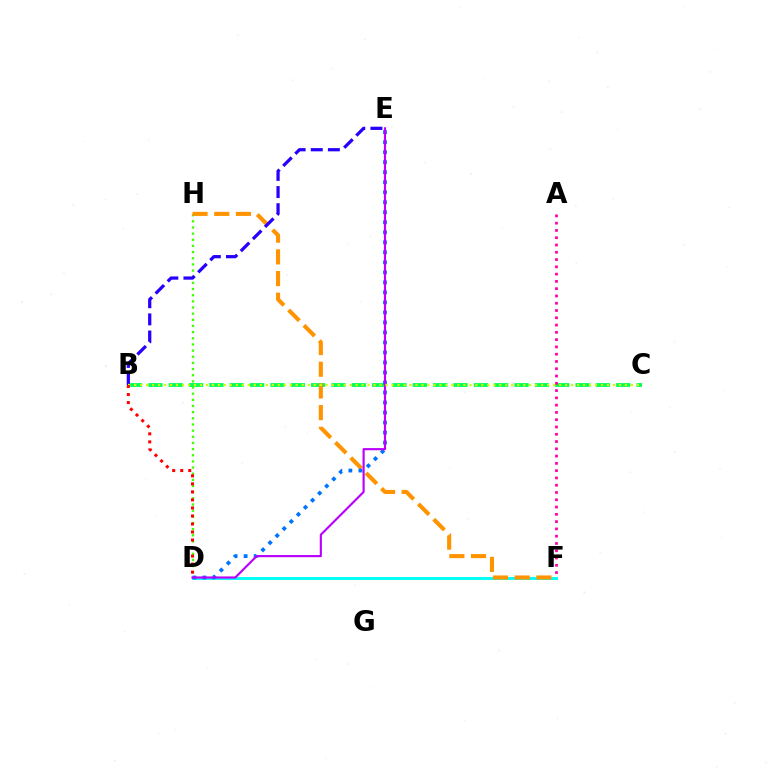{('D', 'F'): [{'color': '#00fff6', 'line_style': 'solid', 'thickness': 2.11}], ('B', 'C'): [{'color': '#00ff5c', 'line_style': 'dashed', 'thickness': 2.76}, {'color': '#d1ff00', 'line_style': 'dotted', 'thickness': 1.63}], ('D', 'H'): [{'color': '#3dff00', 'line_style': 'dotted', 'thickness': 1.67}], ('F', 'H'): [{'color': '#ff9400', 'line_style': 'dashed', 'thickness': 2.95}], ('B', 'E'): [{'color': '#2500ff', 'line_style': 'dashed', 'thickness': 2.33}], ('D', 'E'): [{'color': '#0074ff', 'line_style': 'dotted', 'thickness': 2.72}, {'color': '#b900ff', 'line_style': 'solid', 'thickness': 1.54}], ('A', 'F'): [{'color': '#ff00ac', 'line_style': 'dotted', 'thickness': 1.98}], ('B', 'D'): [{'color': '#ff0000', 'line_style': 'dotted', 'thickness': 2.18}]}